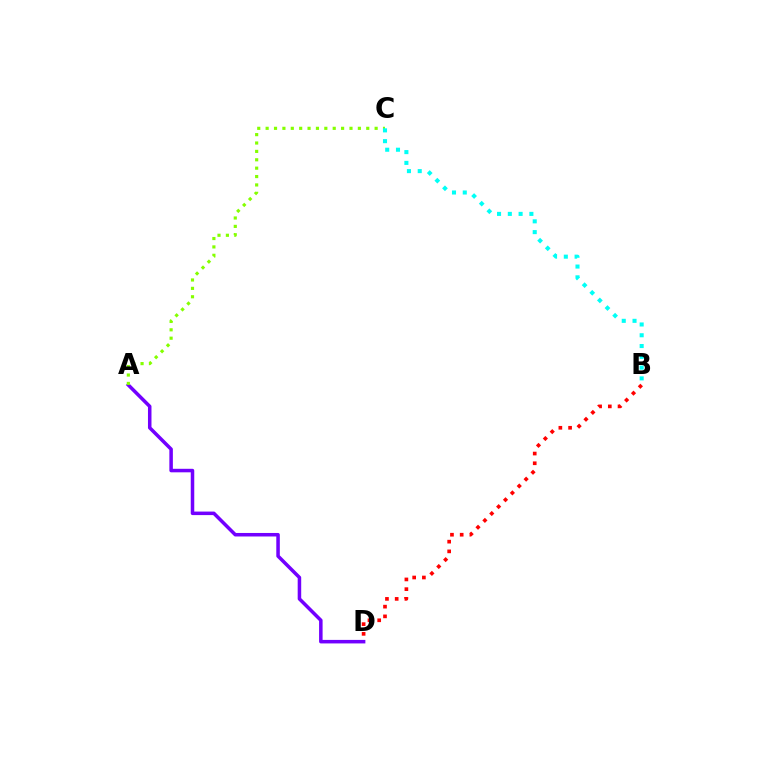{('A', 'D'): [{'color': '#7200ff', 'line_style': 'solid', 'thickness': 2.53}], ('A', 'C'): [{'color': '#84ff00', 'line_style': 'dotted', 'thickness': 2.28}], ('B', 'D'): [{'color': '#ff0000', 'line_style': 'dotted', 'thickness': 2.64}], ('B', 'C'): [{'color': '#00fff6', 'line_style': 'dotted', 'thickness': 2.93}]}